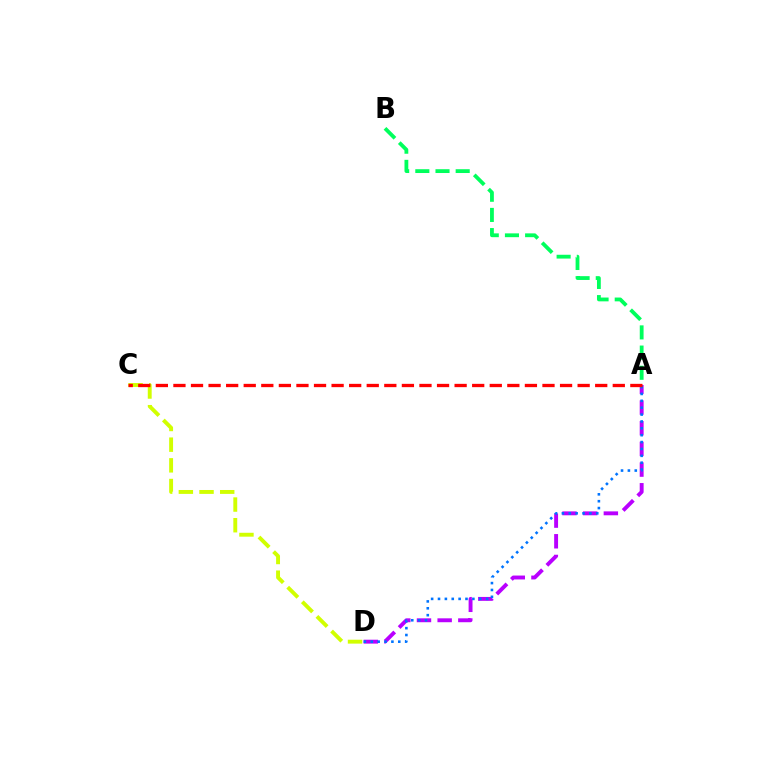{('A', 'B'): [{'color': '#00ff5c', 'line_style': 'dashed', 'thickness': 2.74}], ('A', 'D'): [{'color': '#b900ff', 'line_style': 'dashed', 'thickness': 2.81}, {'color': '#0074ff', 'line_style': 'dotted', 'thickness': 1.87}], ('C', 'D'): [{'color': '#d1ff00', 'line_style': 'dashed', 'thickness': 2.81}], ('A', 'C'): [{'color': '#ff0000', 'line_style': 'dashed', 'thickness': 2.39}]}